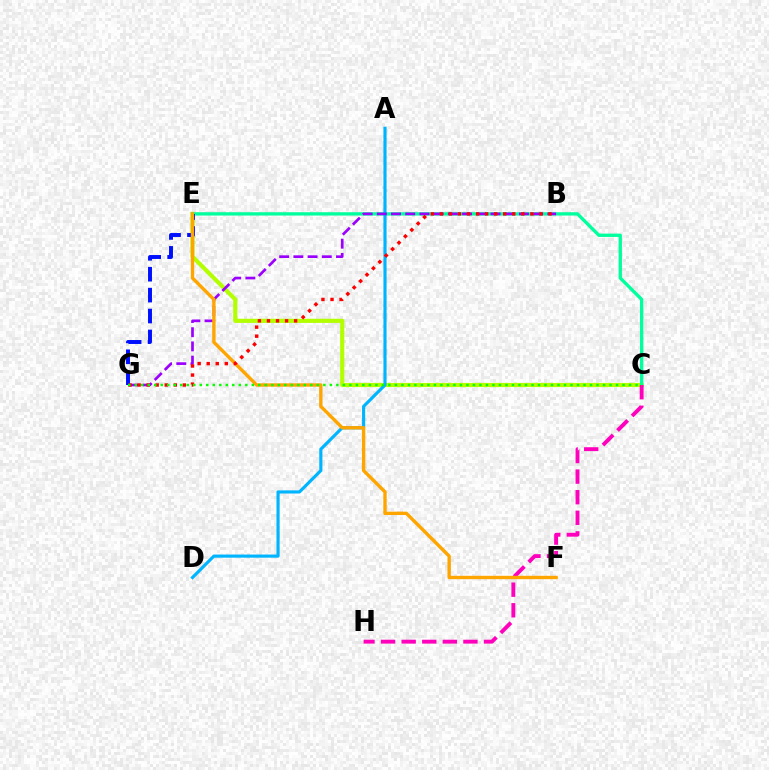{('C', 'E'): [{'color': '#b3ff00', 'line_style': 'solid', 'thickness': 2.98}, {'color': '#00ff9d', 'line_style': 'solid', 'thickness': 2.39}], ('A', 'D'): [{'color': '#00b5ff', 'line_style': 'solid', 'thickness': 2.27}], ('B', 'G'): [{'color': '#9b00ff', 'line_style': 'dashed', 'thickness': 1.93}, {'color': '#ff0000', 'line_style': 'dotted', 'thickness': 2.46}], ('C', 'H'): [{'color': '#ff00bd', 'line_style': 'dashed', 'thickness': 2.8}], ('E', 'G'): [{'color': '#0010ff', 'line_style': 'dashed', 'thickness': 2.84}], ('E', 'F'): [{'color': '#ffa500', 'line_style': 'solid', 'thickness': 2.42}], ('C', 'G'): [{'color': '#08ff00', 'line_style': 'dotted', 'thickness': 1.77}]}